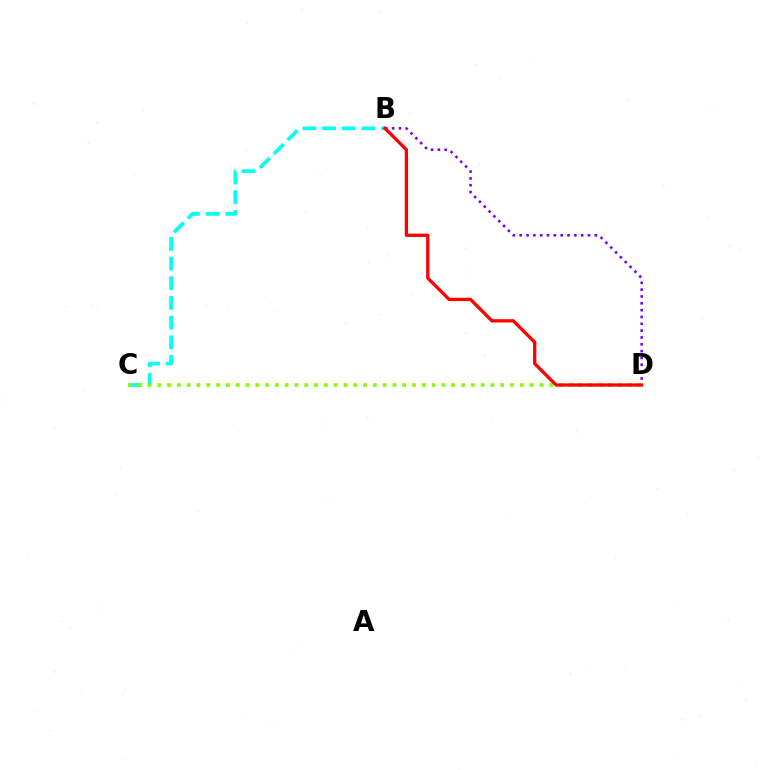{('B', 'D'): [{'color': '#7200ff', 'line_style': 'dotted', 'thickness': 1.86}, {'color': '#ff0000', 'line_style': 'solid', 'thickness': 2.37}], ('B', 'C'): [{'color': '#00fff6', 'line_style': 'dashed', 'thickness': 2.67}], ('C', 'D'): [{'color': '#84ff00', 'line_style': 'dotted', 'thickness': 2.66}]}